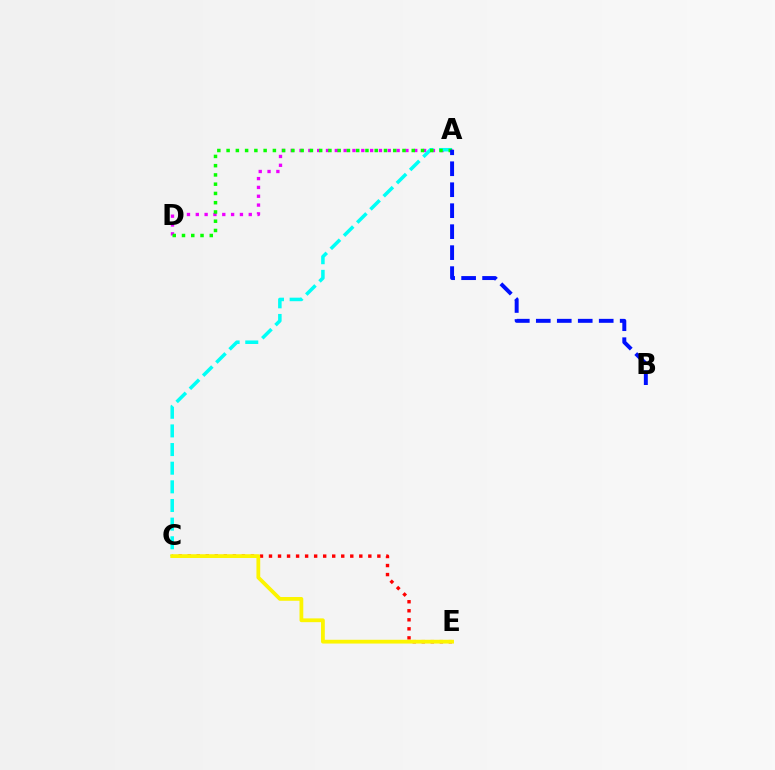{('A', 'D'): [{'color': '#ee00ff', 'line_style': 'dotted', 'thickness': 2.4}, {'color': '#08ff00', 'line_style': 'dotted', 'thickness': 2.52}], ('A', 'C'): [{'color': '#00fff6', 'line_style': 'dashed', 'thickness': 2.53}], ('C', 'E'): [{'color': '#ff0000', 'line_style': 'dotted', 'thickness': 2.45}, {'color': '#fcf500', 'line_style': 'solid', 'thickness': 2.72}], ('A', 'B'): [{'color': '#0010ff', 'line_style': 'dashed', 'thickness': 2.85}]}